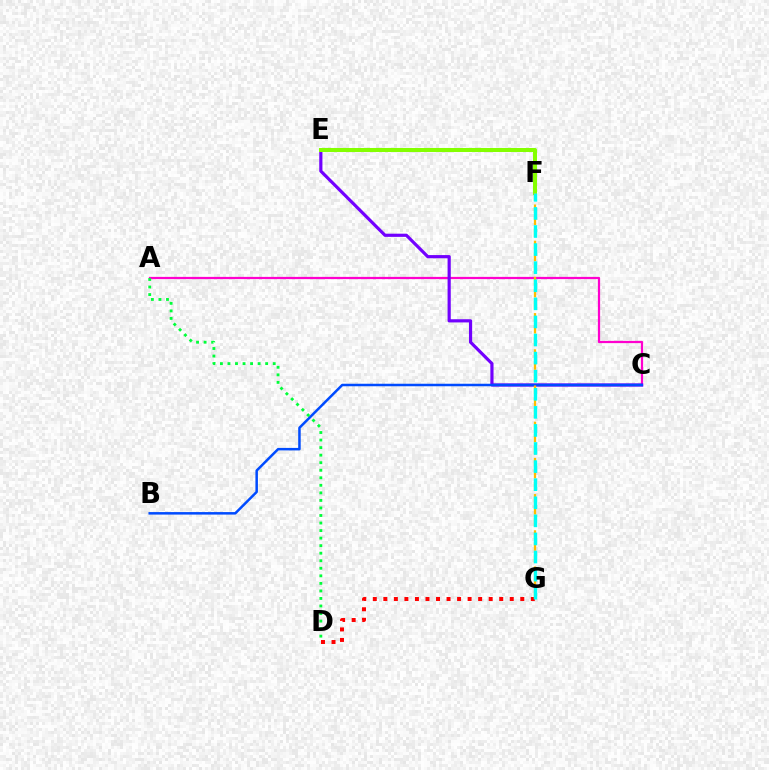{('A', 'C'): [{'color': '#ff00cf', 'line_style': 'solid', 'thickness': 1.61}], ('C', 'E'): [{'color': '#7200ff', 'line_style': 'solid', 'thickness': 2.29}], ('D', 'G'): [{'color': '#ff0000', 'line_style': 'dotted', 'thickness': 2.86}], ('B', 'C'): [{'color': '#004bff', 'line_style': 'solid', 'thickness': 1.8}], ('A', 'D'): [{'color': '#00ff39', 'line_style': 'dotted', 'thickness': 2.05}], ('E', 'F'): [{'color': '#84ff00', 'line_style': 'solid', 'thickness': 2.91}], ('F', 'G'): [{'color': '#ffbd00', 'line_style': 'dashed', 'thickness': 1.64}, {'color': '#00fff6', 'line_style': 'dashed', 'thickness': 2.46}]}